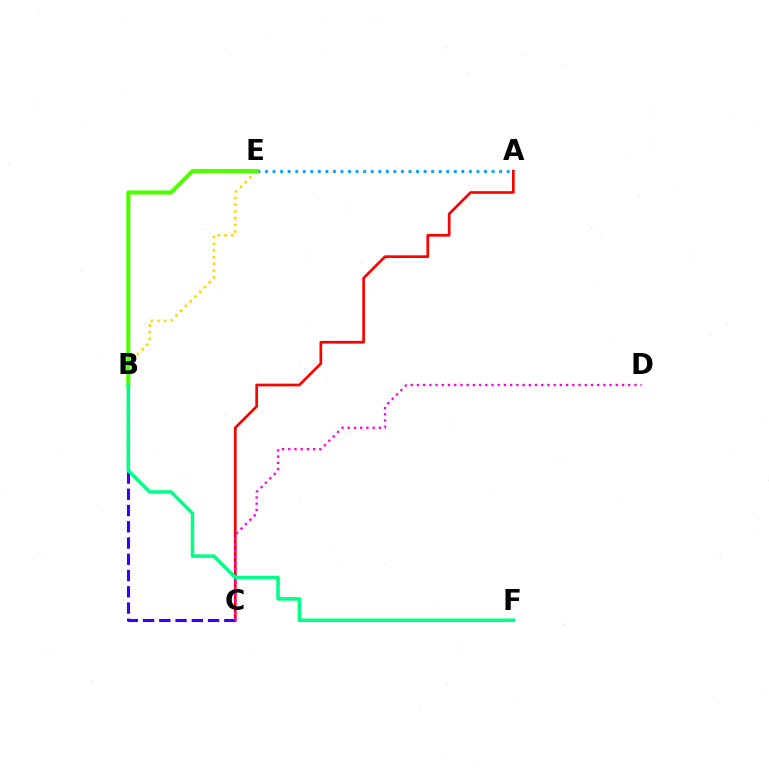{('A', 'C'): [{'color': '#ff0000', 'line_style': 'solid', 'thickness': 1.94}], ('B', 'C'): [{'color': '#3700ff', 'line_style': 'dashed', 'thickness': 2.21}], ('B', 'E'): [{'color': '#ffd500', 'line_style': 'dotted', 'thickness': 1.82}, {'color': '#4fff00', 'line_style': 'solid', 'thickness': 2.97}], ('A', 'E'): [{'color': '#009eff', 'line_style': 'dotted', 'thickness': 2.05}], ('C', 'D'): [{'color': '#ff00ed', 'line_style': 'dotted', 'thickness': 1.69}], ('B', 'F'): [{'color': '#00ff86', 'line_style': 'solid', 'thickness': 2.53}]}